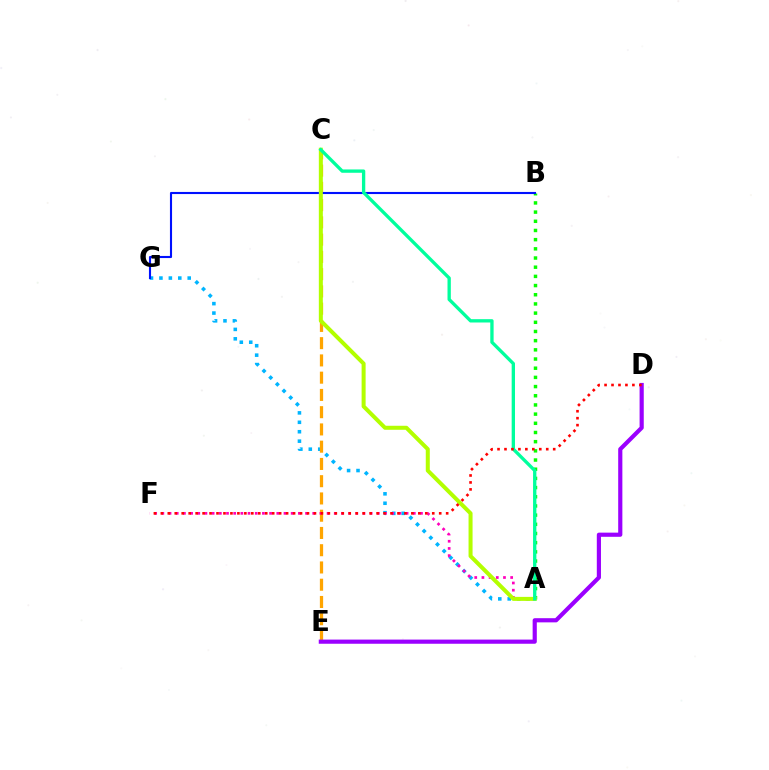{('A', 'G'): [{'color': '#00b5ff', 'line_style': 'dotted', 'thickness': 2.56}], ('A', 'B'): [{'color': '#08ff00', 'line_style': 'dotted', 'thickness': 2.49}], ('C', 'E'): [{'color': '#ffa500', 'line_style': 'dashed', 'thickness': 2.34}], ('A', 'F'): [{'color': '#ff00bd', 'line_style': 'dotted', 'thickness': 1.95}], ('B', 'G'): [{'color': '#0010ff', 'line_style': 'solid', 'thickness': 1.52}], ('A', 'C'): [{'color': '#b3ff00', 'line_style': 'solid', 'thickness': 2.89}, {'color': '#00ff9d', 'line_style': 'solid', 'thickness': 2.4}], ('D', 'E'): [{'color': '#9b00ff', 'line_style': 'solid', 'thickness': 3.0}], ('D', 'F'): [{'color': '#ff0000', 'line_style': 'dotted', 'thickness': 1.89}]}